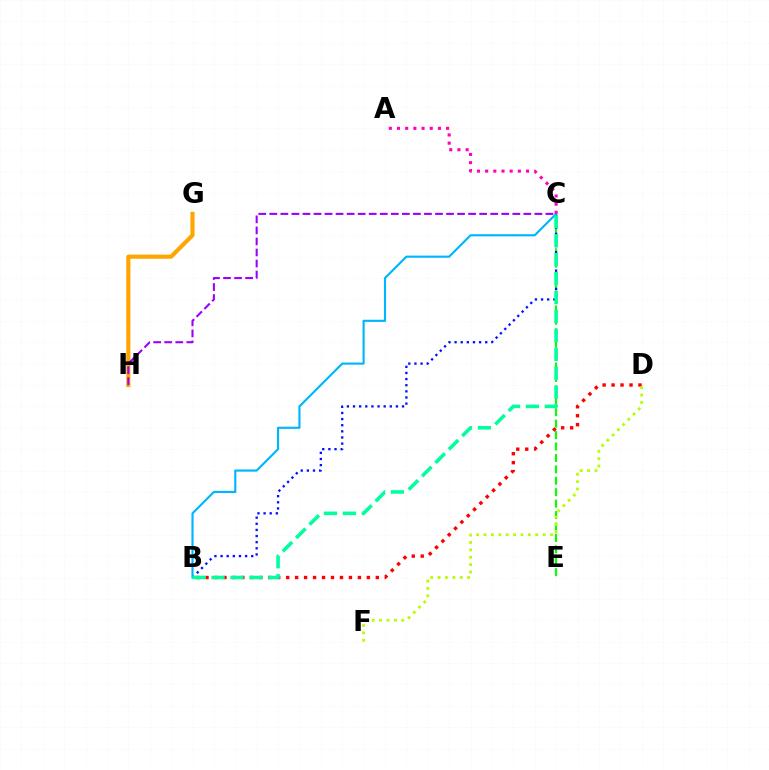{('C', 'E'): [{'color': '#08ff00', 'line_style': 'dashed', 'thickness': 1.55}], ('B', 'C'): [{'color': '#0010ff', 'line_style': 'dotted', 'thickness': 1.67}, {'color': '#00b5ff', 'line_style': 'solid', 'thickness': 1.55}, {'color': '#00ff9d', 'line_style': 'dashed', 'thickness': 2.57}], ('G', 'H'): [{'color': '#ffa500', 'line_style': 'solid', 'thickness': 2.98}], ('B', 'D'): [{'color': '#ff0000', 'line_style': 'dotted', 'thickness': 2.44}], ('C', 'H'): [{'color': '#9b00ff', 'line_style': 'dashed', 'thickness': 1.5}], ('D', 'F'): [{'color': '#b3ff00', 'line_style': 'dotted', 'thickness': 2.01}], ('A', 'C'): [{'color': '#ff00bd', 'line_style': 'dotted', 'thickness': 2.22}]}